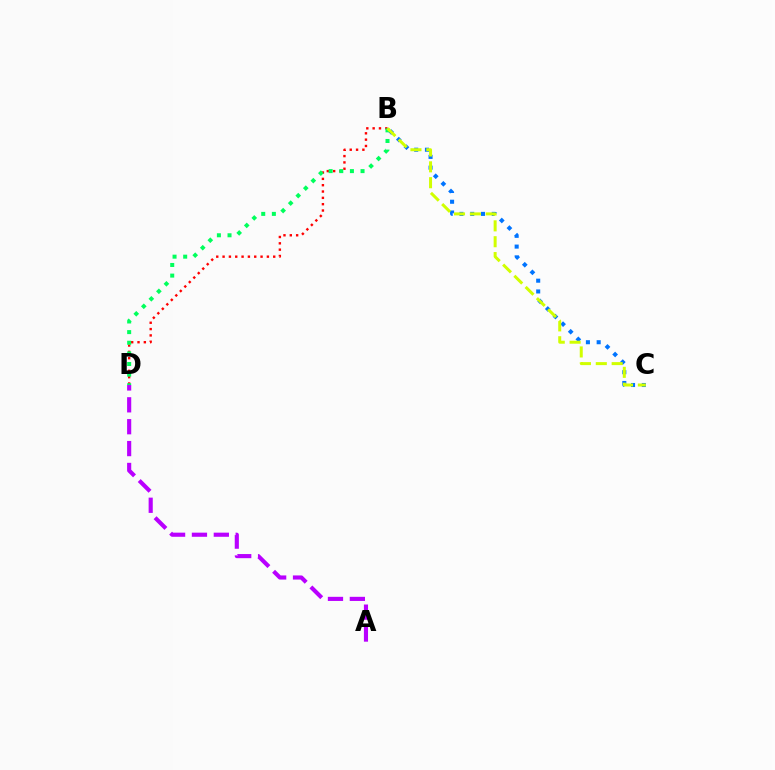{('B', 'C'): [{'color': '#0074ff', 'line_style': 'dotted', 'thickness': 2.92}, {'color': '#d1ff00', 'line_style': 'dashed', 'thickness': 2.15}], ('B', 'D'): [{'color': '#ff0000', 'line_style': 'dotted', 'thickness': 1.72}, {'color': '#00ff5c', 'line_style': 'dotted', 'thickness': 2.89}], ('A', 'D'): [{'color': '#b900ff', 'line_style': 'dashed', 'thickness': 2.97}]}